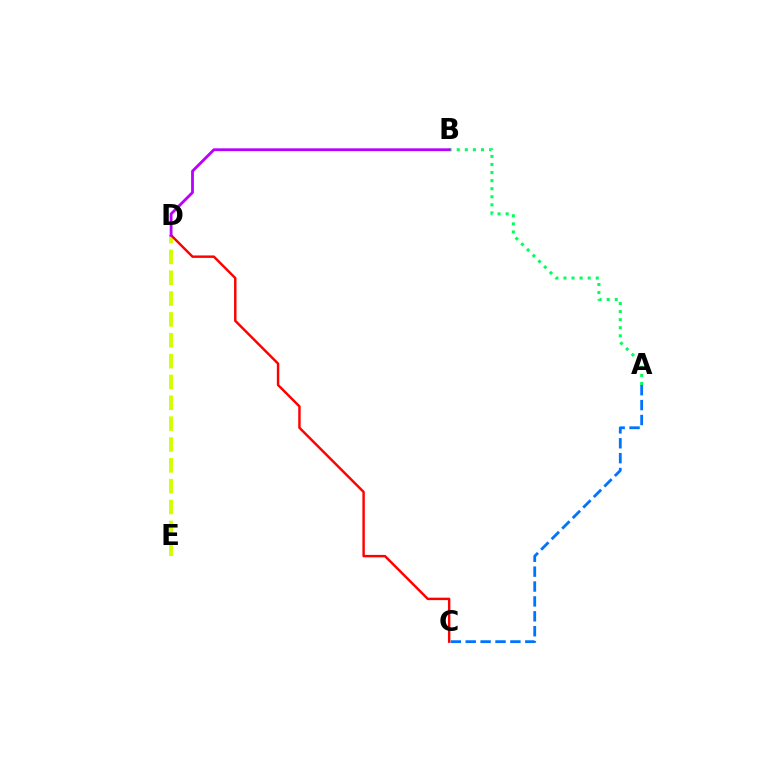{('D', 'E'): [{'color': '#d1ff00', 'line_style': 'dashed', 'thickness': 2.83}], ('C', 'D'): [{'color': '#ff0000', 'line_style': 'solid', 'thickness': 1.76}], ('A', 'C'): [{'color': '#0074ff', 'line_style': 'dashed', 'thickness': 2.02}], ('A', 'B'): [{'color': '#00ff5c', 'line_style': 'dotted', 'thickness': 2.19}], ('B', 'D'): [{'color': '#b900ff', 'line_style': 'solid', 'thickness': 2.02}]}